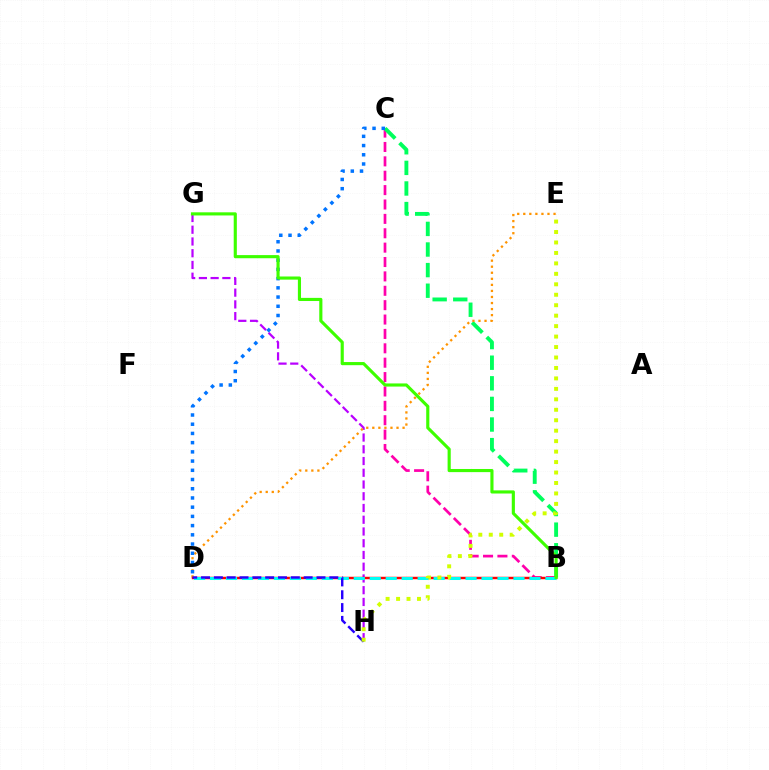{('G', 'H'): [{'color': '#b900ff', 'line_style': 'dashed', 'thickness': 1.6}], ('B', 'C'): [{'color': '#ff00ac', 'line_style': 'dashed', 'thickness': 1.95}, {'color': '#00ff5c', 'line_style': 'dashed', 'thickness': 2.8}], ('D', 'E'): [{'color': '#ff9400', 'line_style': 'dotted', 'thickness': 1.64}], ('C', 'D'): [{'color': '#0074ff', 'line_style': 'dotted', 'thickness': 2.5}], ('B', 'D'): [{'color': '#ff0000', 'line_style': 'solid', 'thickness': 1.77}, {'color': '#00fff6', 'line_style': 'dashed', 'thickness': 2.17}], ('D', 'H'): [{'color': '#2500ff', 'line_style': 'dashed', 'thickness': 1.74}], ('B', 'G'): [{'color': '#3dff00', 'line_style': 'solid', 'thickness': 2.26}], ('E', 'H'): [{'color': '#d1ff00', 'line_style': 'dotted', 'thickness': 2.84}]}